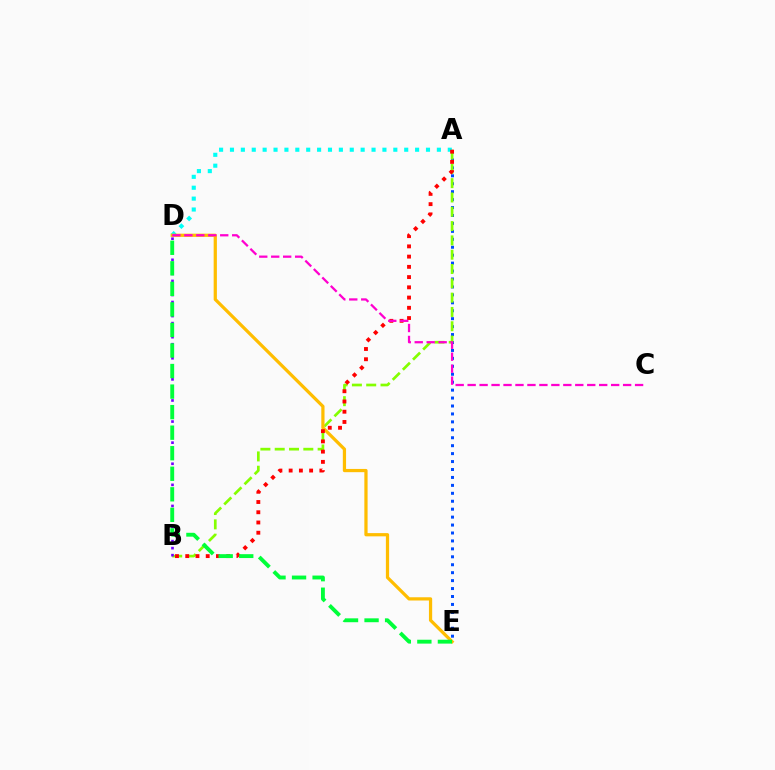{('A', 'E'): [{'color': '#004bff', 'line_style': 'dotted', 'thickness': 2.16}], ('A', 'B'): [{'color': '#84ff00', 'line_style': 'dashed', 'thickness': 1.94}, {'color': '#ff0000', 'line_style': 'dotted', 'thickness': 2.78}], ('A', 'D'): [{'color': '#00fff6', 'line_style': 'dotted', 'thickness': 2.96}], ('D', 'E'): [{'color': '#ffbd00', 'line_style': 'solid', 'thickness': 2.33}, {'color': '#00ff39', 'line_style': 'dashed', 'thickness': 2.79}], ('C', 'D'): [{'color': '#ff00cf', 'line_style': 'dashed', 'thickness': 1.62}], ('B', 'D'): [{'color': '#7200ff', 'line_style': 'dotted', 'thickness': 1.91}]}